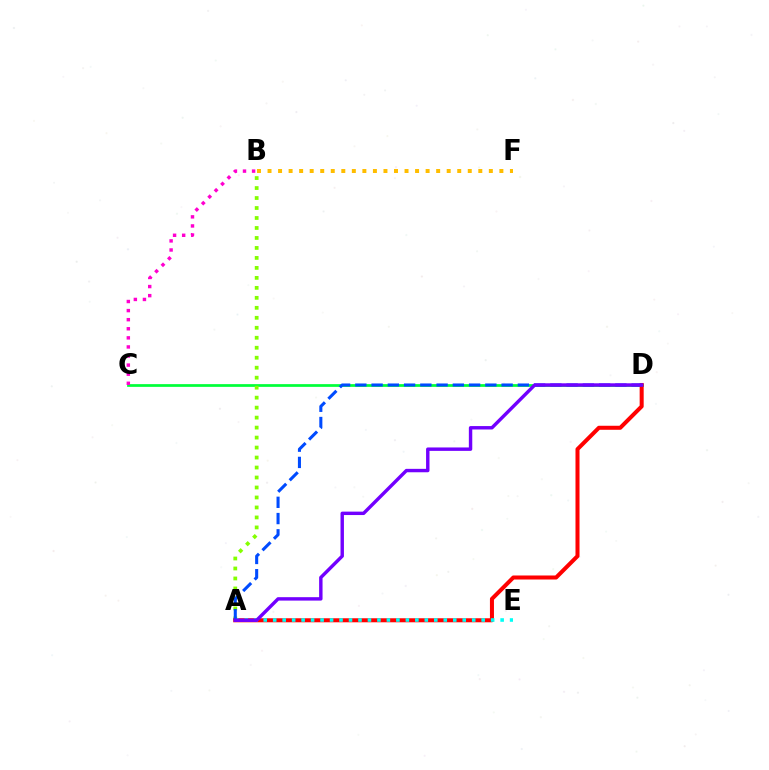{('C', 'D'): [{'color': '#00ff39', 'line_style': 'solid', 'thickness': 1.97}], ('B', 'C'): [{'color': '#ff00cf', 'line_style': 'dotted', 'thickness': 2.47}], ('A', 'B'): [{'color': '#84ff00', 'line_style': 'dotted', 'thickness': 2.71}], ('A', 'D'): [{'color': '#ff0000', 'line_style': 'solid', 'thickness': 2.9}, {'color': '#004bff', 'line_style': 'dashed', 'thickness': 2.21}, {'color': '#7200ff', 'line_style': 'solid', 'thickness': 2.46}], ('A', 'E'): [{'color': '#00fff6', 'line_style': 'dotted', 'thickness': 2.57}], ('B', 'F'): [{'color': '#ffbd00', 'line_style': 'dotted', 'thickness': 2.86}]}